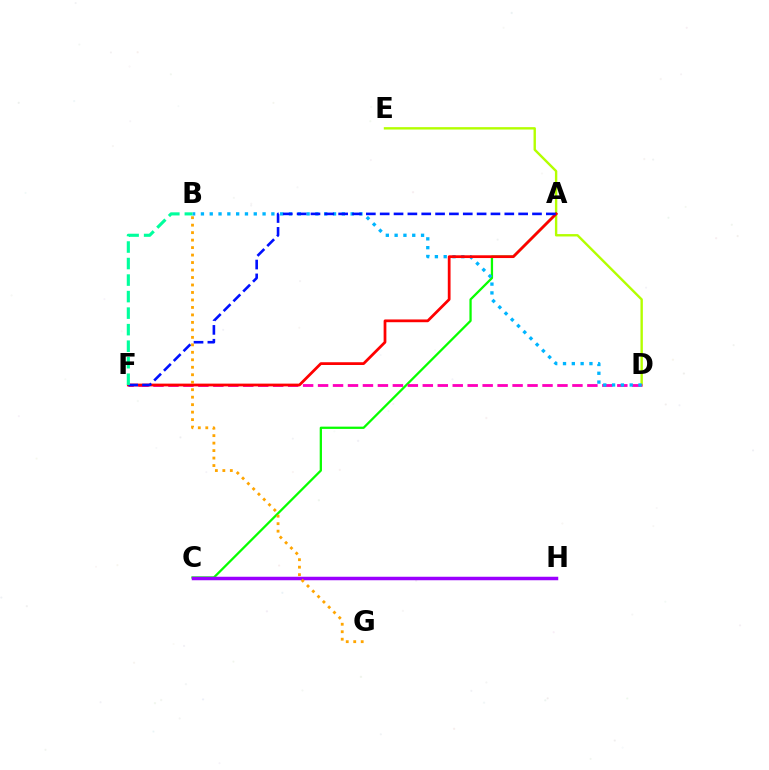{('D', 'E'): [{'color': '#b3ff00', 'line_style': 'solid', 'thickness': 1.72}], ('A', 'C'): [{'color': '#08ff00', 'line_style': 'solid', 'thickness': 1.63}], ('D', 'F'): [{'color': '#ff00bd', 'line_style': 'dashed', 'thickness': 2.03}], ('C', 'H'): [{'color': '#9b00ff', 'line_style': 'solid', 'thickness': 2.52}], ('B', 'D'): [{'color': '#00b5ff', 'line_style': 'dotted', 'thickness': 2.39}], ('A', 'F'): [{'color': '#ff0000', 'line_style': 'solid', 'thickness': 1.99}, {'color': '#0010ff', 'line_style': 'dashed', 'thickness': 1.88}], ('B', 'G'): [{'color': '#ffa500', 'line_style': 'dotted', 'thickness': 2.03}], ('B', 'F'): [{'color': '#00ff9d', 'line_style': 'dashed', 'thickness': 2.24}]}